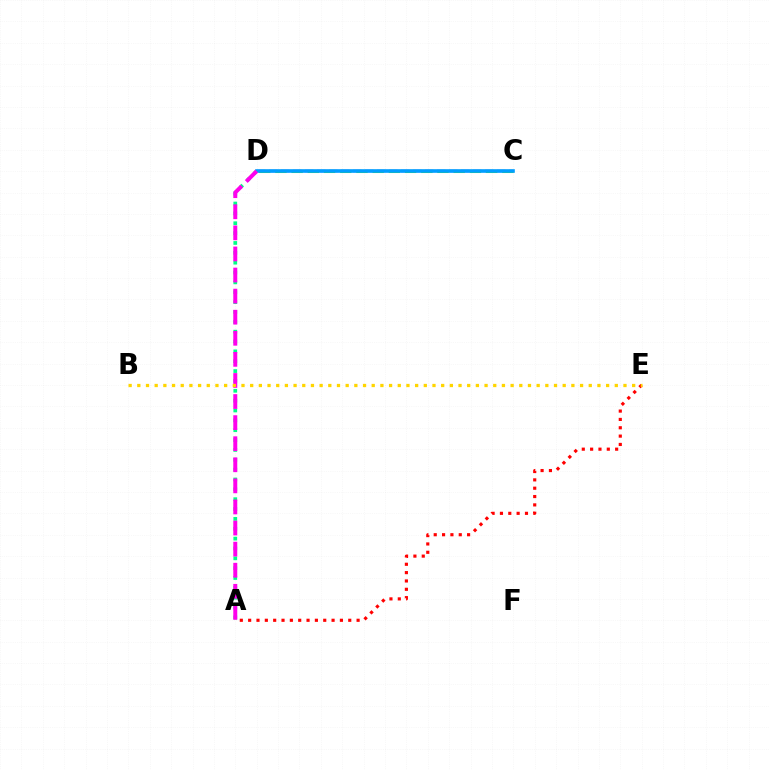{('C', 'D'): [{'color': '#3700ff', 'line_style': 'dashed', 'thickness': 1.63}, {'color': '#4fff00', 'line_style': 'dashed', 'thickness': 2.2}, {'color': '#009eff', 'line_style': 'solid', 'thickness': 2.6}], ('A', 'E'): [{'color': '#ff0000', 'line_style': 'dotted', 'thickness': 2.27}], ('A', 'D'): [{'color': '#00ff86', 'line_style': 'dotted', 'thickness': 2.68}, {'color': '#ff00ed', 'line_style': 'dashed', 'thickness': 2.86}], ('B', 'E'): [{'color': '#ffd500', 'line_style': 'dotted', 'thickness': 2.36}]}